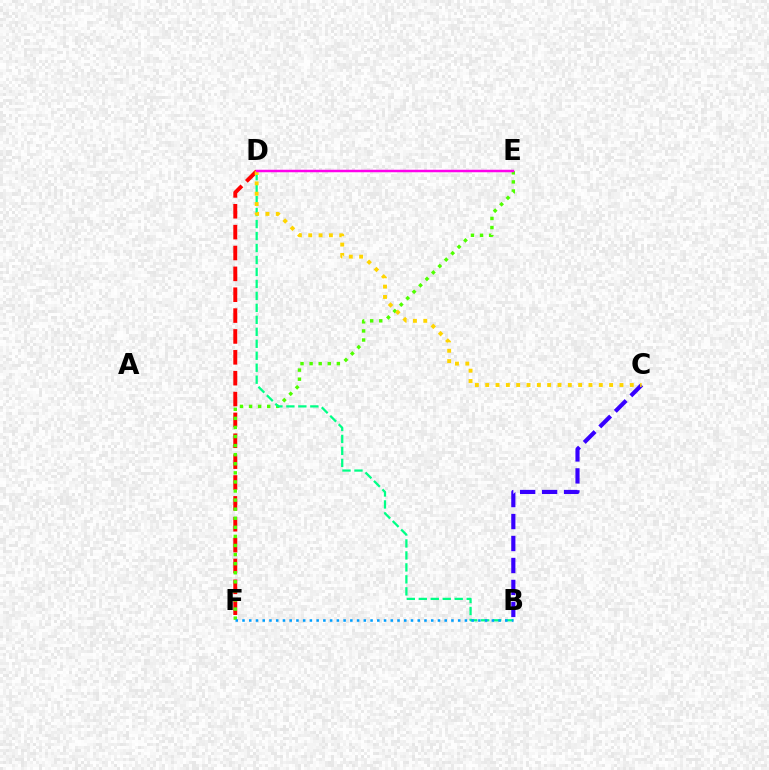{('D', 'F'): [{'color': '#ff0000', 'line_style': 'dashed', 'thickness': 2.83}], ('E', 'F'): [{'color': '#4fff00', 'line_style': 'dotted', 'thickness': 2.47}], ('B', 'D'): [{'color': '#00ff86', 'line_style': 'dashed', 'thickness': 1.63}], ('B', 'F'): [{'color': '#009eff', 'line_style': 'dotted', 'thickness': 1.83}], ('B', 'C'): [{'color': '#3700ff', 'line_style': 'dashed', 'thickness': 2.98}], ('C', 'D'): [{'color': '#ffd500', 'line_style': 'dotted', 'thickness': 2.81}], ('D', 'E'): [{'color': '#ff00ed', 'line_style': 'solid', 'thickness': 1.79}]}